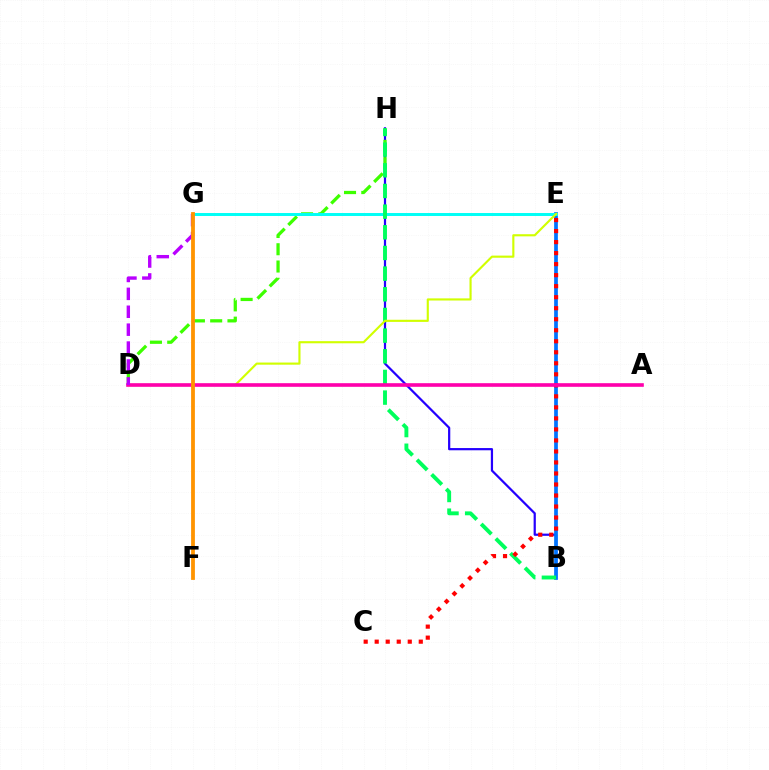{('B', 'H'): [{'color': '#2500ff', 'line_style': 'solid', 'thickness': 1.6}, {'color': '#00ff5c', 'line_style': 'dashed', 'thickness': 2.81}], ('B', 'E'): [{'color': '#0074ff', 'line_style': 'solid', 'thickness': 2.68}], ('D', 'H'): [{'color': '#3dff00', 'line_style': 'dashed', 'thickness': 2.35}], ('E', 'G'): [{'color': '#00fff6', 'line_style': 'solid', 'thickness': 2.13}], ('C', 'E'): [{'color': '#ff0000', 'line_style': 'dotted', 'thickness': 2.99}], ('D', 'E'): [{'color': '#d1ff00', 'line_style': 'solid', 'thickness': 1.54}], ('A', 'D'): [{'color': '#ff00ac', 'line_style': 'solid', 'thickness': 2.61}], ('D', 'G'): [{'color': '#b900ff', 'line_style': 'dashed', 'thickness': 2.43}], ('F', 'G'): [{'color': '#ff9400', 'line_style': 'solid', 'thickness': 2.74}]}